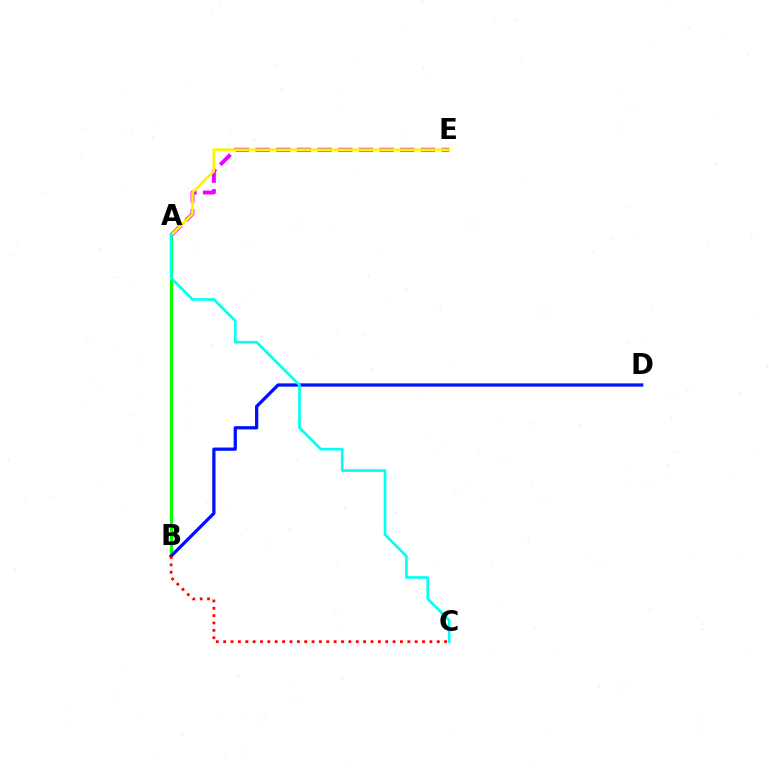{('A', 'B'): [{'color': '#08ff00', 'line_style': 'solid', 'thickness': 2.23}], ('B', 'D'): [{'color': '#0010ff', 'line_style': 'solid', 'thickness': 2.34}], ('B', 'C'): [{'color': '#ff0000', 'line_style': 'dotted', 'thickness': 2.0}], ('A', 'E'): [{'color': '#ee00ff', 'line_style': 'dashed', 'thickness': 2.81}, {'color': '#fcf500', 'line_style': 'solid', 'thickness': 1.91}], ('A', 'C'): [{'color': '#00fff6', 'line_style': 'solid', 'thickness': 1.91}]}